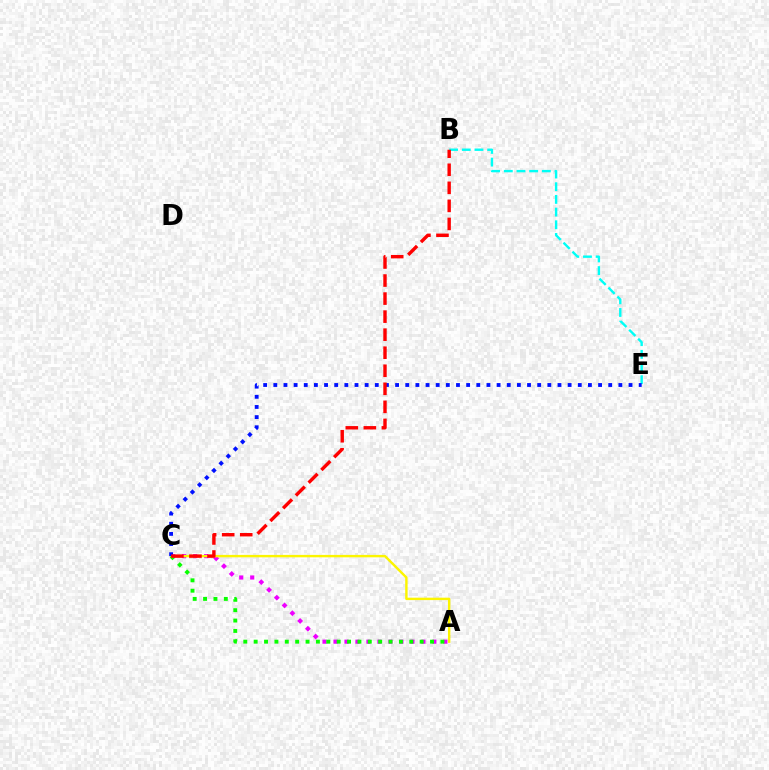{('A', 'C'): [{'color': '#ee00ff', 'line_style': 'dotted', 'thickness': 2.98}, {'color': '#fcf500', 'line_style': 'solid', 'thickness': 1.74}, {'color': '#08ff00', 'line_style': 'dotted', 'thickness': 2.82}], ('B', 'E'): [{'color': '#00fff6', 'line_style': 'dashed', 'thickness': 1.72}], ('C', 'E'): [{'color': '#0010ff', 'line_style': 'dotted', 'thickness': 2.76}], ('B', 'C'): [{'color': '#ff0000', 'line_style': 'dashed', 'thickness': 2.45}]}